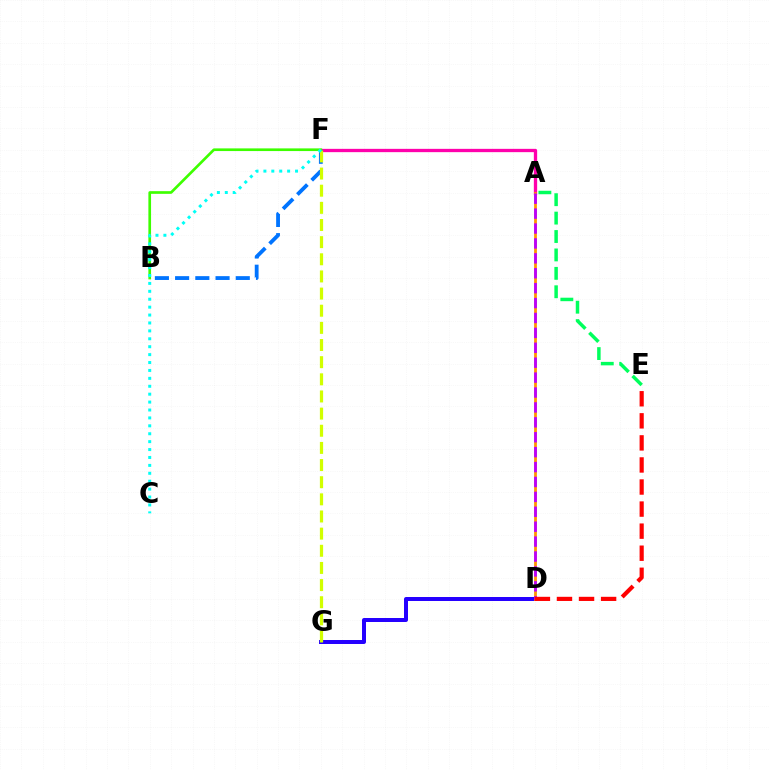{('A', 'E'): [{'color': '#00ff5c', 'line_style': 'dashed', 'thickness': 2.5}], ('D', 'G'): [{'color': '#2500ff', 'line_style': 'solid', 'thickness': 2.87}], ('A', 'F'): [{'color': '#ff00ac', 'line_style': 'solid', 'thickness': 2.38}], ('A', 'D'): [{'color': '#ff9400', 'line_style': 'solid', 'thickness': 2.0}, {'color': '#b900ff', 'line_style': 'dashed', 'thickness': 2.03}], ('B', 'F'): [{'color': '#0074ff', 'line_style': 'dashed', 'thickness': 2.75}, {'color': '#3dff00', 'line_style': 'solid', 'thickness': 1.93}], ('F', 'G'): [{'color': '#d1ff00', 'line_style': 'dashed', 'thickness': 2.33}], ('D', 'E'): [{'color': '#ff0000', 'line_style': 'dashed', 'thickness': 3.0}], ('C', 'F'): [{'color': '#00fff6', 'line_style': 'dotted', 'thickness': 2.15}]}